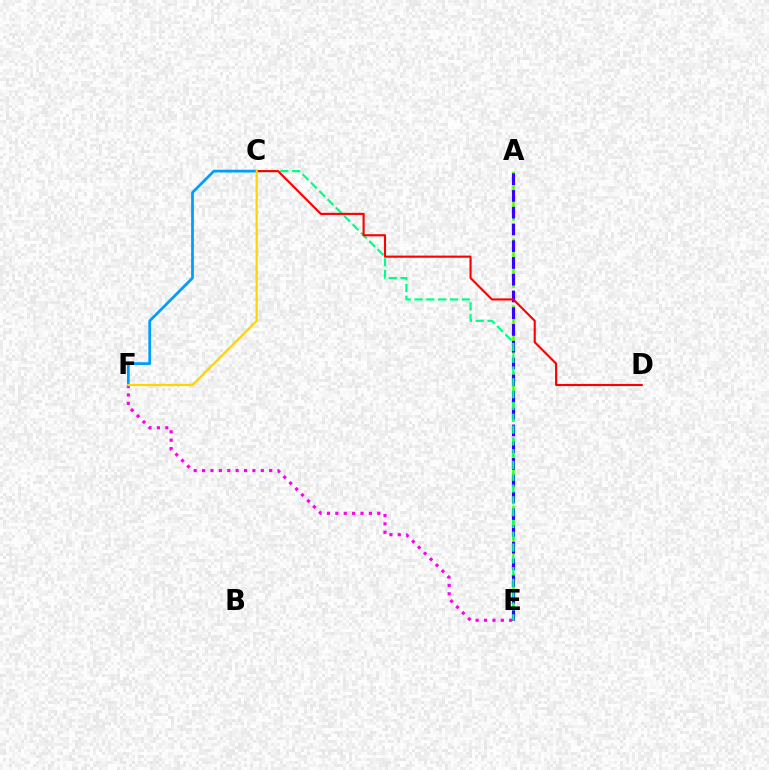{('A', 'E'): [{'color': '#4fff00', 'line_style': 'dashed', 'thickness': 1.82}, {'color': '#3700ff', 'line_style': 'dashed', 'thickness': 2.28}], ('E', 'F'): [{'color': '#ff00ed', 'line_style': 'dotted', 'thickness': 2.28}], ('C', 'F'): [{'color': '#009eff', 'line_style': 'solid', 'thickness': 2.0}, {'color': '#ffd500', 'line_style': 'solid', 'thickness': 1.62}], ('C', 'E'): [{'color': '#00ff86', 'line_style': 'dashed', 'thickness': 1.6}], ('C', 'D'): [{'color': '#ff0000', 'line_style': 'solid', 'thickness': 1.54}]}